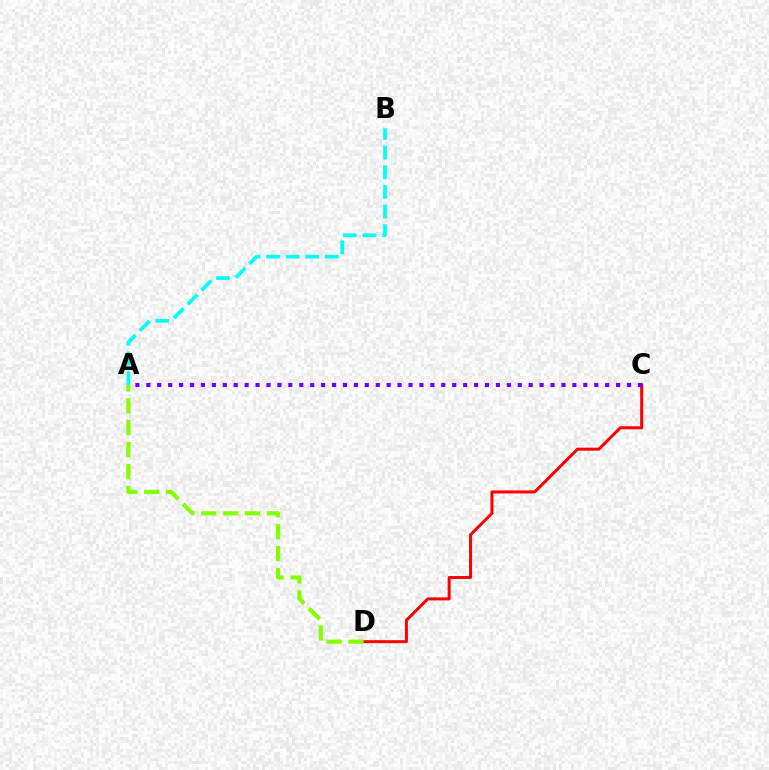{('C', 'D'): [{'color': '#ff0000', 'line_style': 'solid', 'thickness': 2.16}], ('A', 'C'): [{'color': '#7200ff', 'line_style': 'dotted', 'thickness': 2.97}], ('A', 'D'): [{'color': '#84ff00', 'line_style': 'dashed', 'thickness': 2.98}], ('A', 'B'): [{'color': '#00fff6', 'line_style': 'dashed', 'thickness': 2.67}]}